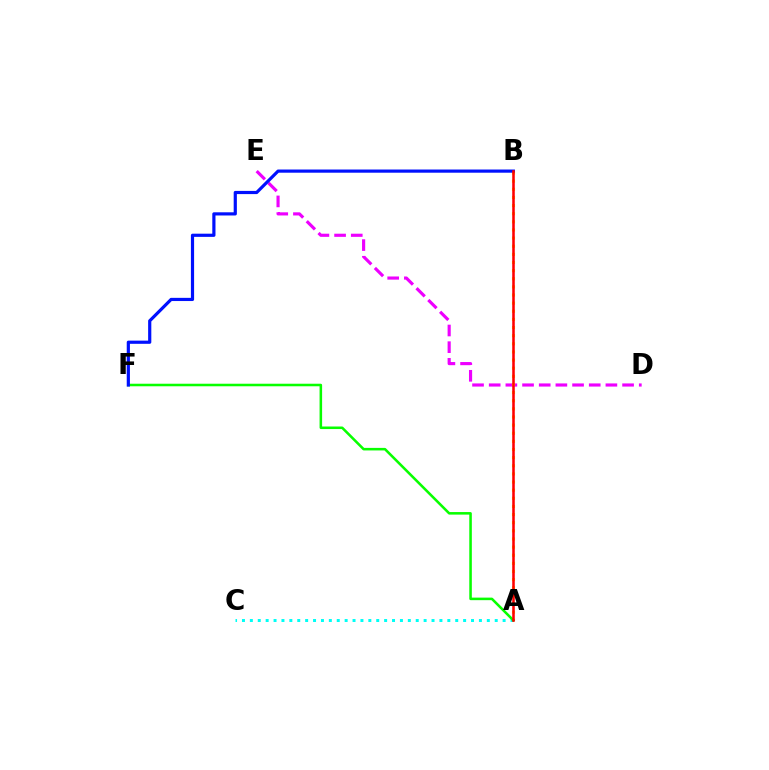{('A', 'C'): [{'color': '#00fff6', 'line_style': 'dotted', 'thickness': 2.15}], ('D', 'E'): [{'color': '#ee00ff', 'line_style': 'dashed', 'thickness': 2.26}], ('A', 'B'): [{'color': '#fcf500', 'line_style': 'dotted', 'thickness': 2.21}, {'color': '#ff0000', 'line_style': 'solid', 'thickness': 1.83}], ('A', 'F'): [{'color': '#08ff00', 'line_style': 'solid', 'thickness': 1.84}], ('B', 'F'): [{'color': '#0010ff', 'line_style': 'solid', 'thickness': 2.29}]}